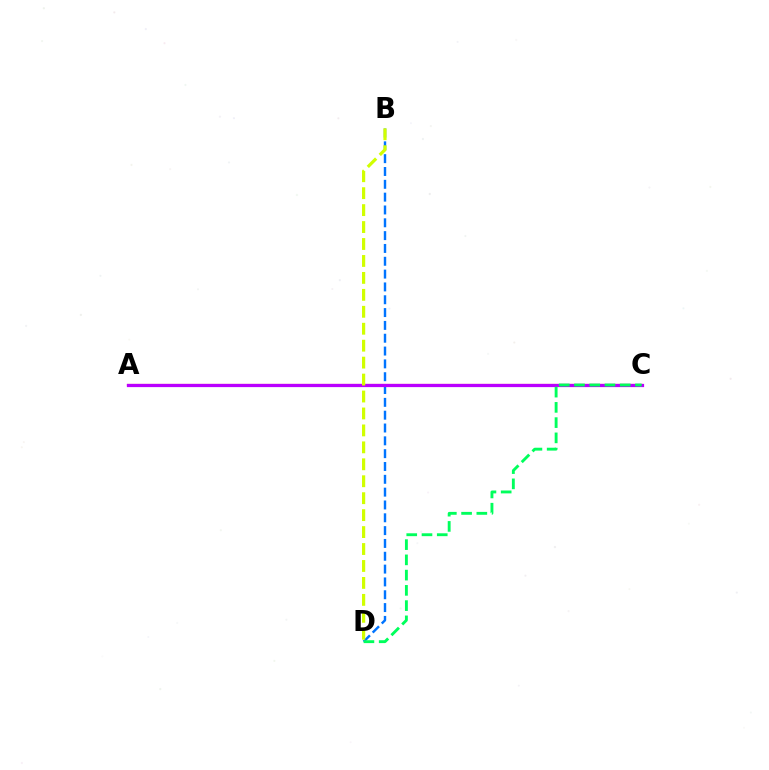{('A', 'C'): [{'color': '#ff0000', 'line_style': 'solid', 'thickness': 1.54}, {'color': '#b900ff', 'line_style': 'solid', 'thickness': 2.32}], ('B', 'D'): [{'color': '#0074ff', 'line_style': 'dashed', 'thickness': 1.74}, {'color': '#d1ff00', 'line_style': 'dashed', 'thickness': 2.3}], ('C', 'D'): [{'color': '#00ff5c', 'line_style': 'dashed', 'thickness': 2.07}]}